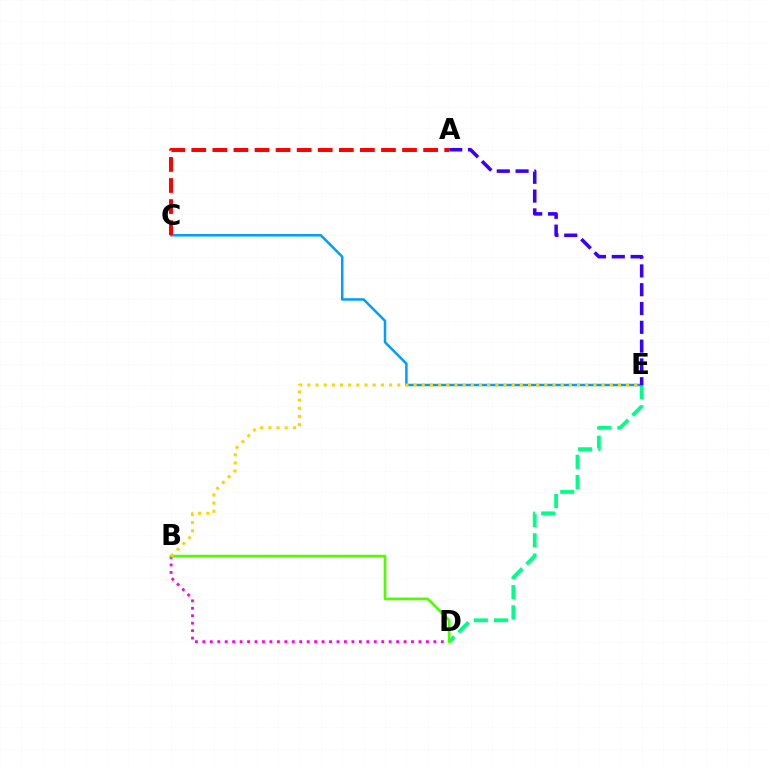{('D', 'E'): [{'color': '#00ff86', 'line_style': 'dashed', 'thickness': 2.75}], ('C', 'E'): [{'color': '#009eff', 'line_style': 'solid', 'thickness': 1.8}], ('B', 'D'): [{'color': '#ff00ed', 'line_style': 'dotted', 'thickness': 2.02}, {'color': '#4fff00', 'line_style': 'solid', 'thickness': 1.95}], ('A', 'C'): [{'color': '#ff0000', 'line_style': 'dashed', 'thickness': 2.86}], ('B', 'E'): [{'color': '#ffd500', 'line_style': 'dotted', 'thickness': 2.22}], ('A', 'E'): [{'color': '#3700ff', 'line_style': 'dashed', 'thickness': 2.55}]}